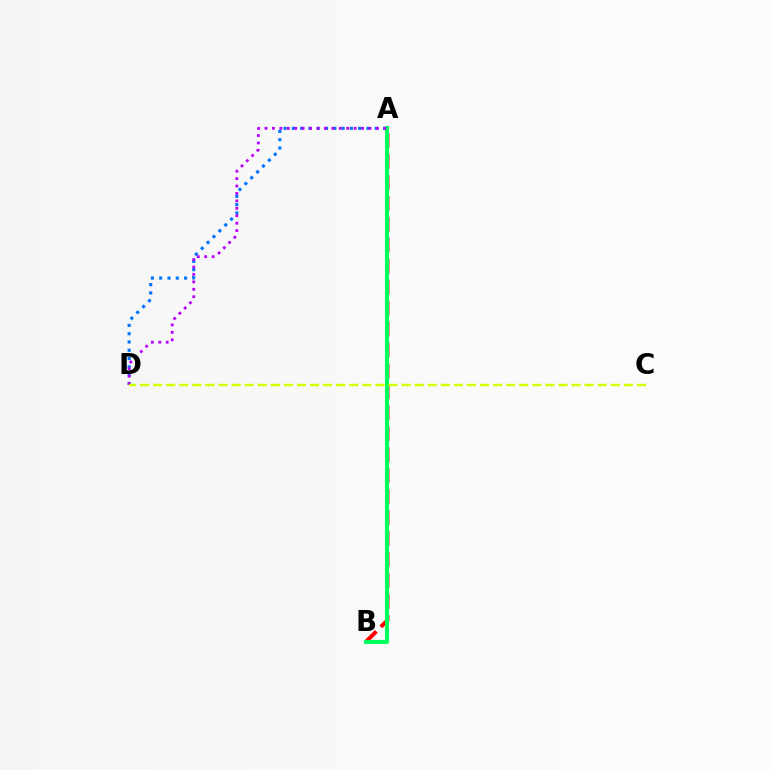{('A', 'D'): [{'color': '#0074ff', 'line_style': 'dotted', 'thickness': 2.25}, {'color': '#b900ff', 'line_style': 'dotted', 'thickness': 2.02}], ('A', 'B'): [{'color': '#ff0000', 'line_style': 'dashed', 'thickness': 2.85}, {'color': '#00ff5c', 'line_style': 'solid', 'thickness': 2.94}], ('C', 'D'): [{'color': '#d1ff00', 'line_style': 'dashed', 'thickness': 1.78}]}